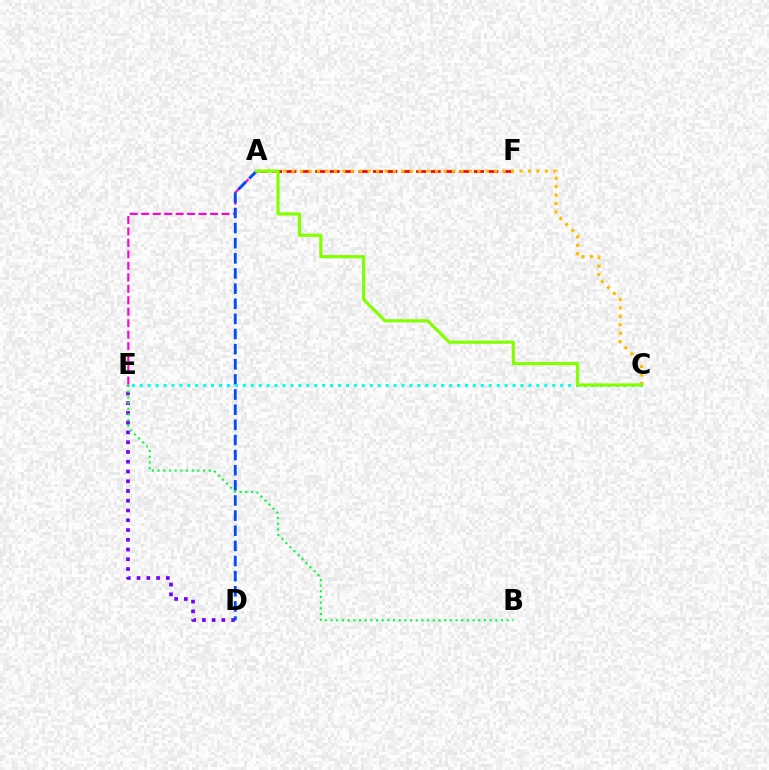{('A', 'F'): [{'color': '#ff0000', 'line_style': 'dashed', 'thickness': 1.96}], ('D', 'E'): [{'color': '#7200ff', 'line_style': 'dotted', 'thickness': 2.65}], ('A', 'E'): [{'color': '#ff00cf', 'line_style': 'dashed', 'thickness': 1.56}], ('A', 'D'): [{'color': '#004bff', 'line_style': 'dashed', 'thickness': 2.06}], ('C', 'E'): [{'color': '#00fff6', 'line_style': 'dotted', 'thickness': 2.16}], ('A', 'C'): [{'color': '#ffbd00', 'line_style': 'dotted', 'thickness': 2.29}, {'color': '#84ff00', 'line_style': 'solid', 'thickness': 2.27}], ('B', 'E'): [{'color': '#00ff39', 'line_style': 'dotted', 'thickness': 1.54}]}